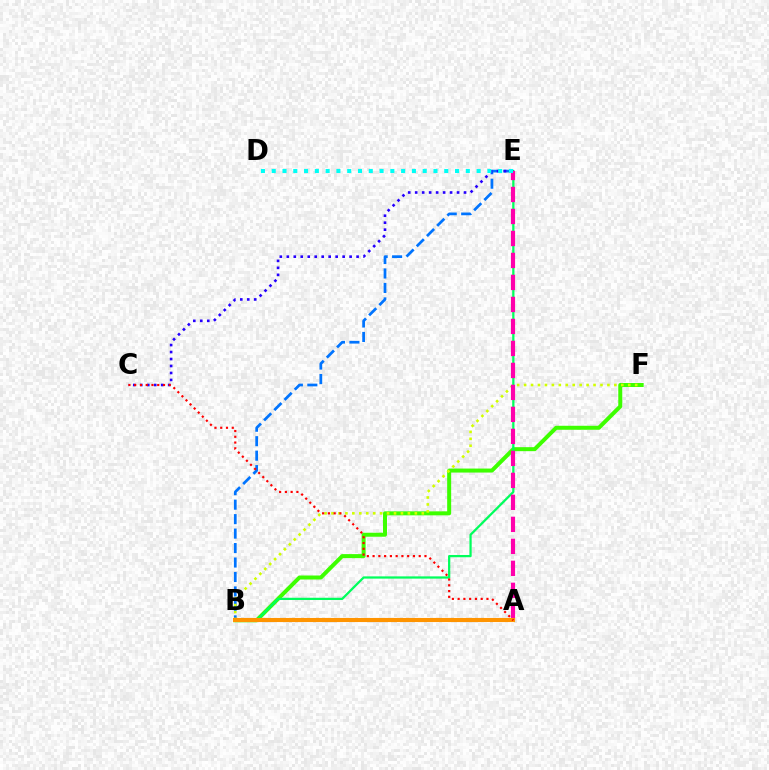{('B', 'F'): [{'color': '#3dff00', 'line_style': 'solid', 'thickness': 2.88}, {'color': '#d1ff00', 'line_style': 'dotted', 'thickness': 1.89}], ('B', 'E'): [{'color': '#0074ff', 'line_style': 'dashed', 'thickness': 1.97}, {'color': '#00ff5c', 'line_style': 'solid', 'thickness': 1.62}], ('C', 'E'): [{'color': '#2500ff', 'line_style': 'dotted', 'thickness': 1.9}], ('A', 'E'): [{'color': '#ff00ac', 'line_style': 'dashed', 'thickness': 2.99}], ('A', 'B'): [{'color': '#b900ff', 'line_style': 'dotted', 'thickness': 1.58}, {'color': '#ff9400', 'line_style': 'solid', 'thickness': 2.95}], ('A', 'C'): [{'color': '#ff0000', 'line_style': 'dotted', 'thickness': 1.57}], ('D', 'E'): [{'color': '#00fff6', 'line_style': 'dotted', 'thickness': 2.93}]}